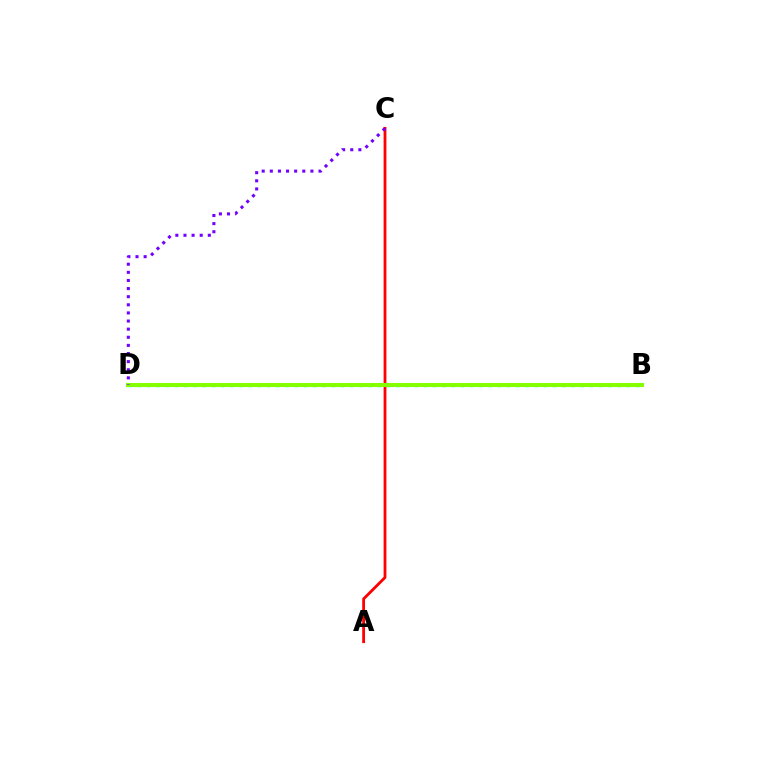{('B', 'D'): [{'color': '#00fff6', 'line_style': 'dotted', 'thickness': 2.51}, {'color': '#84ff00', 'line_style': 'solid', 'thickness': 2.93}], ('A', 'C'): [{'color': '#ff0000', 'line_style': 'solid', 'thickness': 2.02}], ('C', 'D'): [{'color': '#7200ff', 'line_style': 'dotted', 'thickness': 2.21}]}